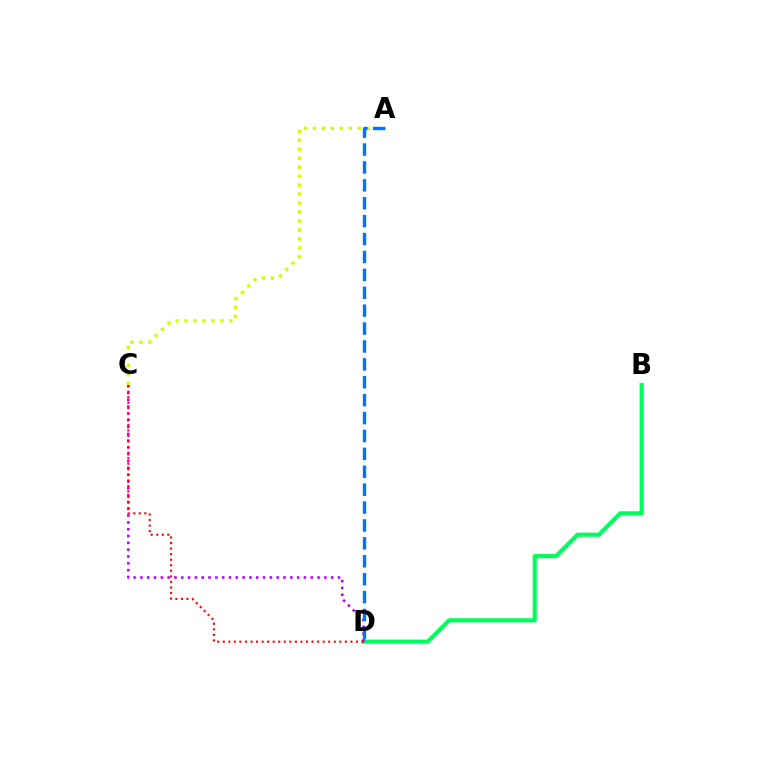{('A', 'C'): [{'color': '#d1ff00', 'line_style': 'dotted', 'thickness': 2.44}], ('B', 'D'): [{'color': '#00ff5c', 'line_style': 'solid', 'thickness': 2.99}], ('C', 'D'): [{'color': '#b900ff', 'line_style': 'dotted', 'thickness': 1.85}, {'color': '#ff0000', 'line_style': 'dotted', 'thickness': 1.51}], ('A', 'D'): [{'color': '#0074ff', 'line_style': 'dashed', 'thickness': 2.43}]}